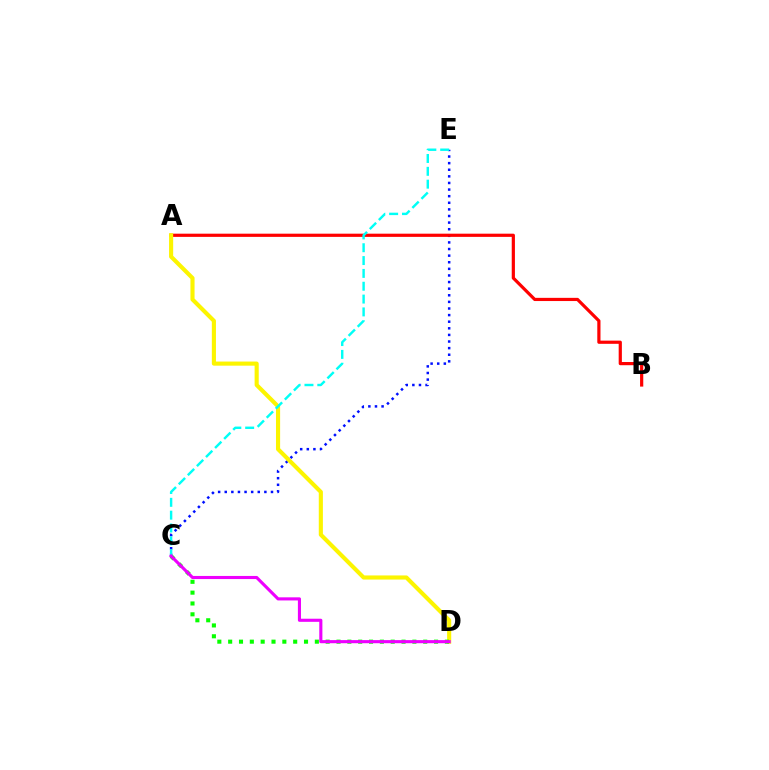{('C', 'E'): [{'color': '#0010ff', 'line_style': 'dotted', 'thickness': 1.8}, {'color': '#00fff6', 'line_style': 'dashed', 'thickness': 1.74}], ('A', 'B'): [{'color': '#ff0000', 'line_style': 'solid', 'thickness': 2.3}], ('A', 'D'): [{'color': '#fcf500', 'line_style': 'solid', 'thickness': 2.96}], ('C', 'D'): [{'color': '#08ff00', 'line_style': 'dotted', 'thickness': 2.94}, {'color': '#ee00ff', 'line_style': 'solid', 'thickness': 2.24}]}